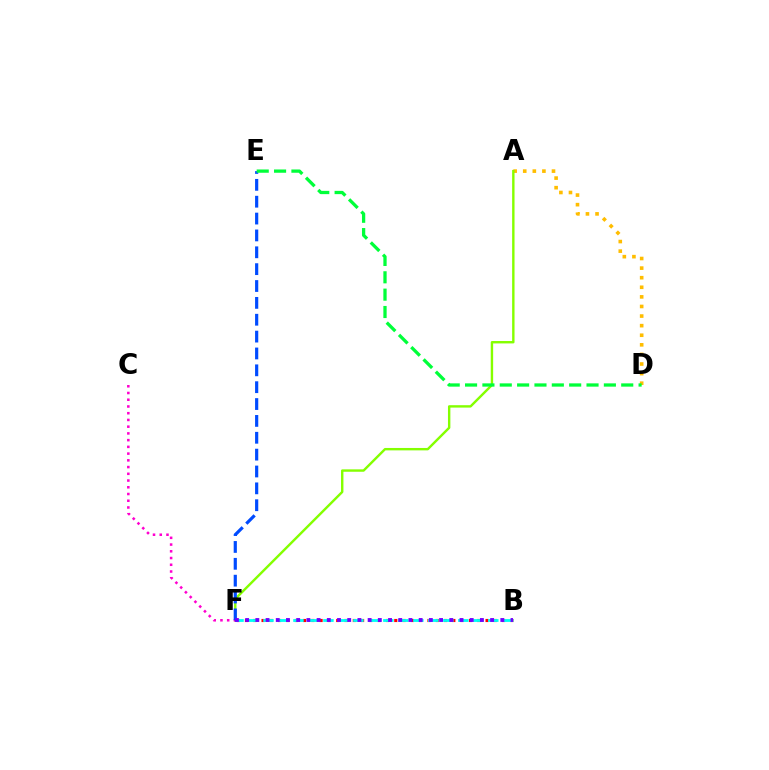{('A', 'D'): [{'color': '#ffbd00', 'line_style': 'dotted', 'thickness': 2.61}], ('B', 'F'): [{'color': '#ff0000', 'line_style': 'dotted', 'thickness': 2.25}, {'color': '#00fff6', 'line_style': 'dashed', 'thickness': 2.04}, {'color': '#7200ff', 'line_style': 'dotted', 'thickness': 2.77}], ('A', 'F'): [{'color': '#84ff00', 'line_style': 'solid', 'thickness': 1.73}], ('C', 'F'): [{'color': '#ff00cf', 'line_style': 'dotted', 'thickness': 1.83}], ('E', 'F'): [{'color': '#004bff', 'line_style': 'dashed', 'thickness': 2.29}], ('D', 'E'): [{'color': '#00ff39', 'line_style': 'dashed', 'thickness': 2.36}]}